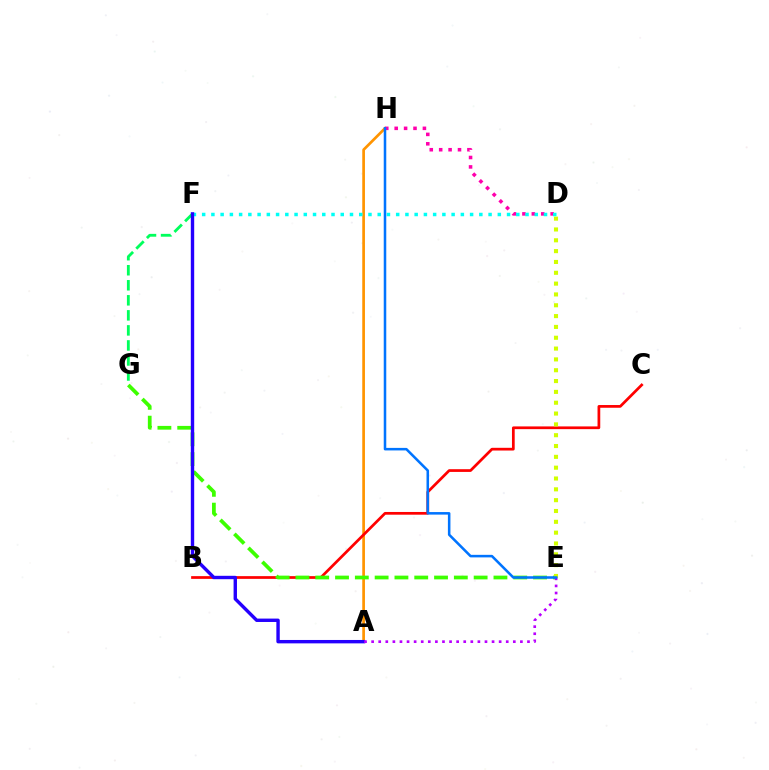{('F', 'G'): [{'color': '#00ff5c', 'line_style': 'dashed', 'thickness': 2.04}], ('A', 'H'): [{'color': '#ff9400', 'line_style': 'solid', 'thickness': 1.94}], ('B', 'C'): [{'color': '#ff0000', 'line_style': 'solid', 'thickness': 1.96}], ('D', 'H'): [{'color': '#ff00ac', 'line_style': 'dotted', 'thickness': 2.56}], ('E', 'G'): [{'color': '#3dff00', 'line_style': 'dashed', 'thickness': 2.69}], ('D', 'E'): [{'color': '#d1ff00', 'line_style': 'dotted', 'thickness': 2.94}], ('D', 'F'): [{'color': '#00fff6', 'line_style': 'dotted', 'thickness': 2.51}], ('A', 'F'): [{'color': '#2500ff', 'line_style': 'solid', 'thickness': 2.44}], ('A', 'E'): [{'color': '#b900ff', 'line_style': 'dotted', 'thickness': 1.92}], ('E', 'H'): [{'color': '#0074ff', 'line_style': 'solid', 'thickness': 1.83}]}